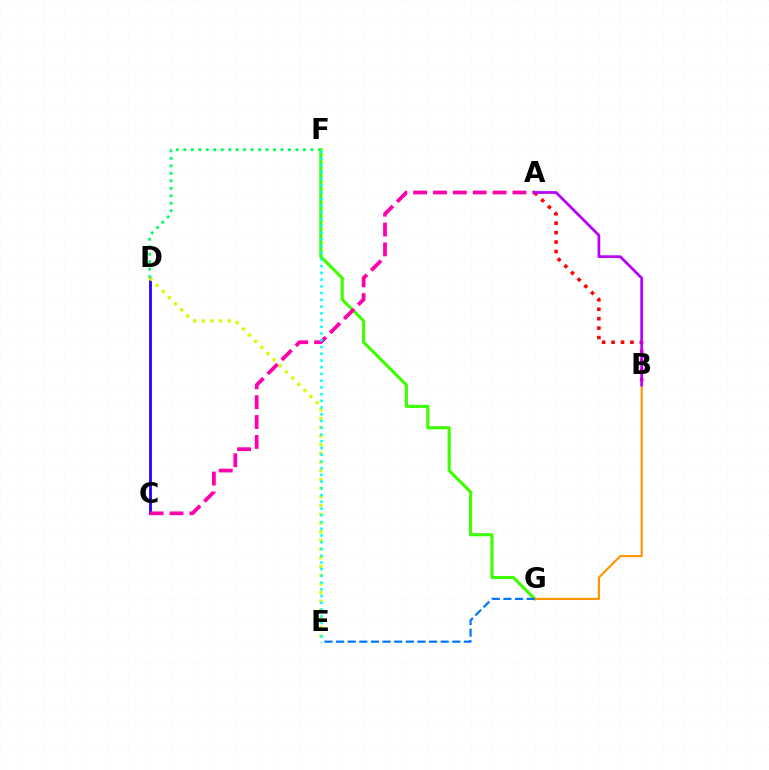{('C', 'D'): [{'color': '#2500ff', 'line_style': 'solid', 'thickness': 2.01}], ('A', 'B'): [{'color': '#ff0000', 'line_style': 'dotted', 'thickness': 2.56}, {'color': '#b900ff', 'line_style': 'solid', 'thickness': 1.97}], ('D', 'F'): [{'color': '#00ff5c', 'line_style': 'dotted', 'thickness': 2.03}], ('F', 'G'): [{'color': '#3dff00', 'line_style': 'solid', 'thickness': 2.25}], ('D', 'E'): [{'color': '#d1ff00', 'line_style': 'dotted', 'thickness': 2.36}], ('A', 'C'): [{'color': '#ff00ac', 'line_style': 'dashed', 'thickness': 2.7}], ('B', 'G'): [{'color': '#ff9400', 'line_style': 'solid', 'thickness': 1.53}], ('E', 'G'): [{'color': '#0074ff', 'line_style': 'dashed', 'thickness': 1.58}], ('E', 'F'): [{'color': '#00fff6', 'line_style': 'dotted', 'thickness': 1.83}]}